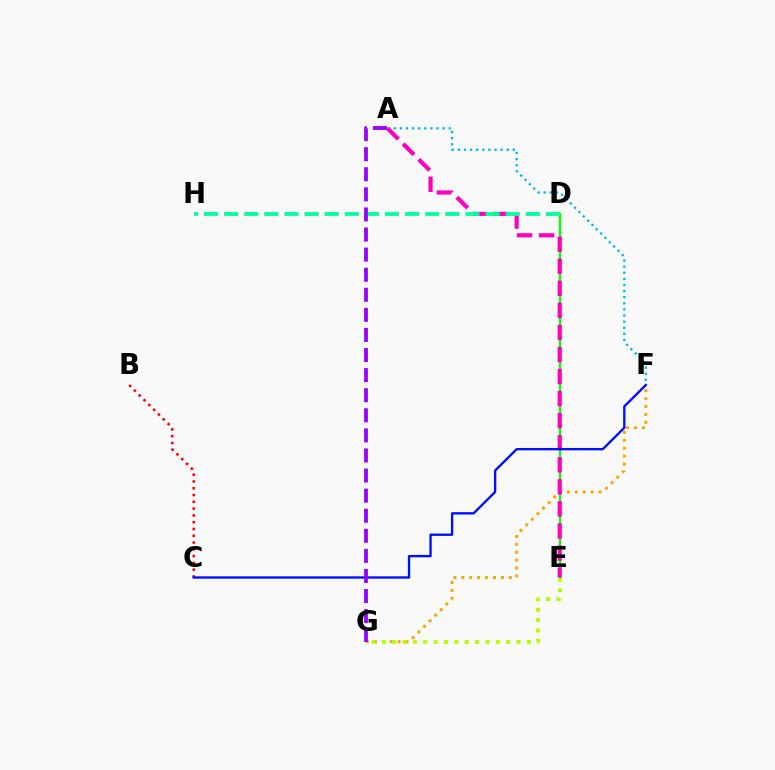{('D', 'E'): [{'color': '#08ff00', 'line_style': 'solid', 'thickness': 1.67}], ('F', 'G'): [{'color': '#ffa500', 'line_style': 'dotted', 'thickness': 2.15}], ('A', 'F'): [{'color': '#00b5ff', 'line_style': 'dotted', 'thickness': 1.66}], ('A', 'E'): [{'color': '#ff00bd', 'line_style': 'dashed', 'thickness': 3.0}], ('B', 'C'): [{'color': '#ff0000', 'line_style': 'dotted', 'thickness': 1.84}], ('D', 'H'): [{'color': '#00ff9d', 'line_style': 'dashed', 'thickness': 2.73}], ('E', 'G'): [{'color': '#b3ff00', 'line_style': 'dotted', 'thickness': 2.81}], ('C', 'F'): [{'color': '#0010ff', 'line_style': 'solid', 'thickness': 1.7}], ('A', 'G'): [{'color': '#9b00ff', 'line_style': 'dashed', 'thickness': 2.73}]}